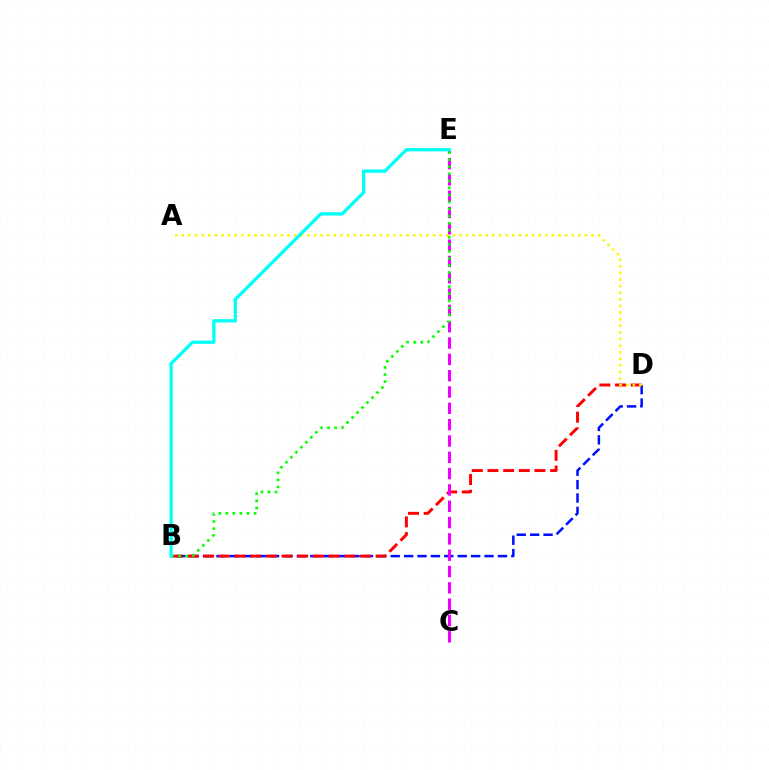{('B', 'D'): [{'color': '#0010ff', 'line_style': 'dashed', 'thickness': 1.82}, {'color': '#ff0000', 'line_style': 'dashed', 'thickness': 2.13}], ('A', 'D'): [{'color': '#fcf500', 'line_style': 'dotted', 'thickness': 1.8}], ('C', 'E'): [{'color': '#ee00ff', 'line_style': 'dashed', 'thickness': 2.22}], ('B', 'E'): [{'color': '#08ff00', 'line_style': 'dotted', 'thickness': 1.92}, {'color': '#00fff6', 'line_style': 'solid', 'thickness': 2.36}]}